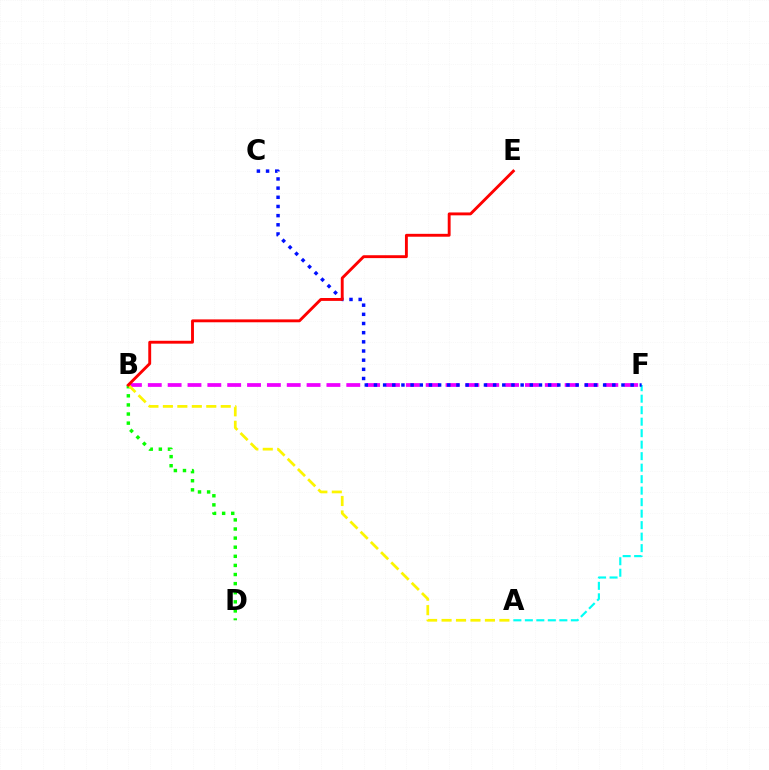{('A', 'F'): [{'color': '#00fff6', 'line_style': 'dashed', 'thickness': 1.56}], ('B', 'F'): [{'color': '#ee00ff', 'line_style': 'dashed', 'thickness': 2.7}], ('C', 'F'): [{'color': '#0010ff', 'line_style': 'dotted', 'thickness': 2.49}], ('B', 'D'): [{'color': '#08ff00', 'line_style': 'dotted', 'thickness': 2.47}], ('A', 'B'): [{'color': '#fcf500', 'line_style': 'dashed', 'thickness': 1.96}], ('B', 'E'): [{'color': '#ff0000', 'line_style': 'solid', 'thickness': 2.08}]}